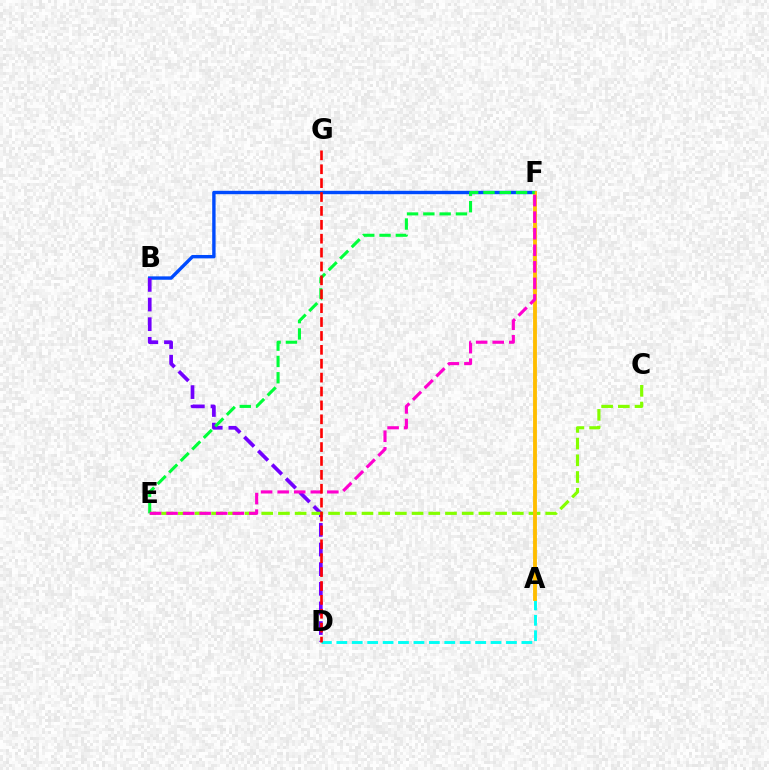{('B', 'F'): [{'color': '#004bff', 'line_style': 'solid', 'thickness': 2.44}], ('B', 'D'): [{'color': '#7200ff', 'line_style': 'dashed', 'thickness': 2.67}], ('C', 'E'): [{'color': '#84ff00', 'line_style': 'dashed', 'thickness': 2.27}], ('A', 'D'): [{'color': '#00fff6', 'line_style': 'dashed', 'thickness': 2.09}], ('A', 'F'): [{'color': '#ffbd00', 'line_style': 'solid', 'thickness': 2.77}], ('E', 'F'): [{'color': '#00ff39', 'line_style': 'dashed', 'thickness': 2.21}, {'color': '#ff00cf', 'line_style': 'dashed', 'thickness': 2.25}], ('D', 'G'): [{'color': '#ff0000', 'line_style': 'dashed', 'thickness': 1.89}]}